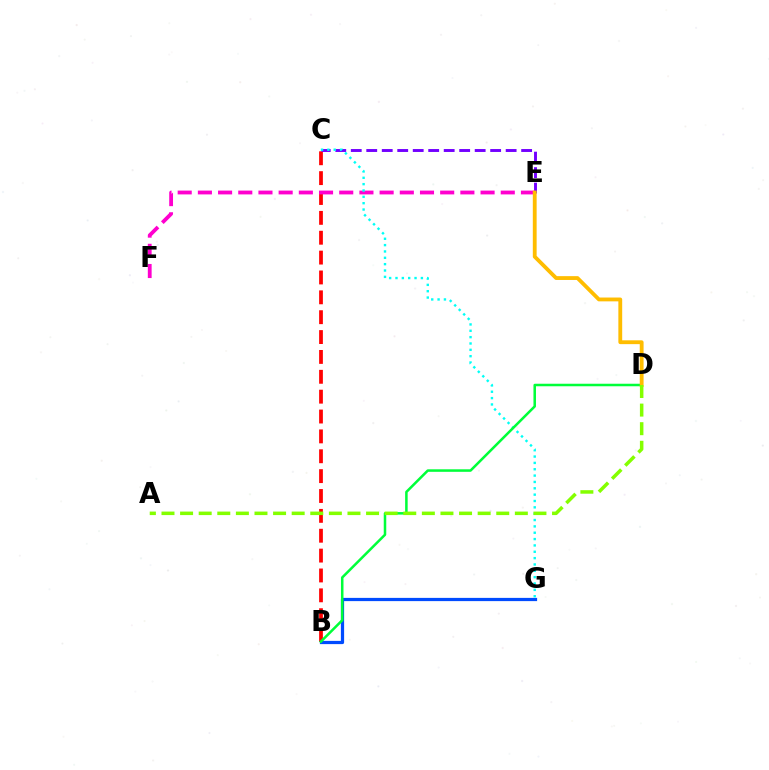{('B', 'C'): [{'color': '#ff0000', 'line_style': 'dashed', 'thickness': 2.7}], ('C', 'E'): [{'color': '#7200ff', 'line_style': 'dashed', 'thickness': 2.1}], ('B', 'G'): [{'color': '#004bff', 'line_style': 'solid', 'thickness': 2.32}], ('E', 'F'): [{'color': '#ff00cf', 'line_style': 'dashed', 'thickness': 2.74}], ('C', 'G'): [{'color': '#00fff6', 'line_style': 'dotted', 'thickness': 1.72}], ('B', 'D'): [{'color': '#00ff39', 'line_style': 'solid', 'thickness': 1.82}], ('D', 'E'): [{'color': '#ffbd00', 'line_style': 'solid', 'thickness': 2.76}], ('A', 'D'): [{'color': '#84ff00', 'line_style': 'dashed', 'thickness': 2.53}]}